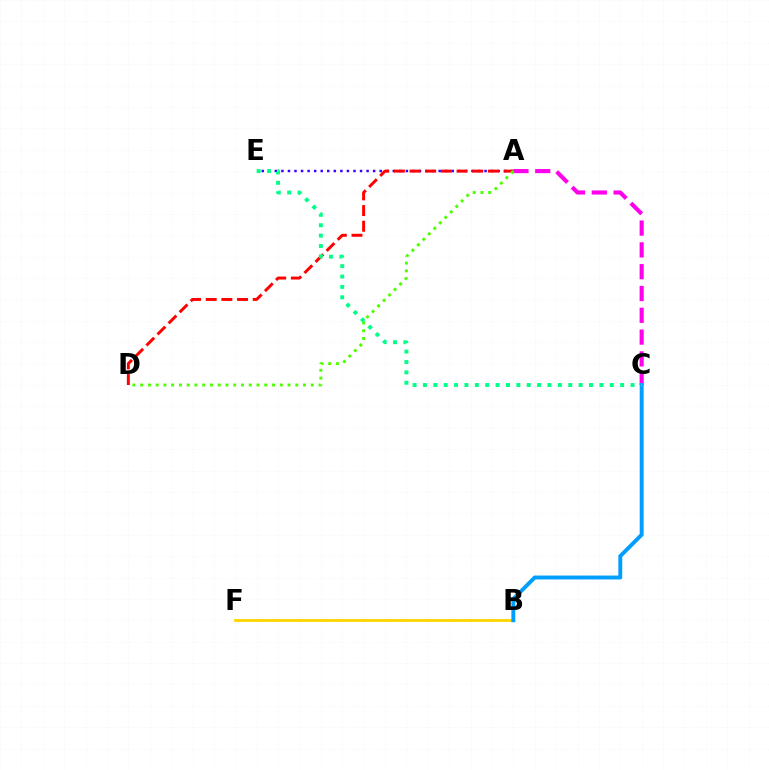{('B', 'F'): [{'color': '#ffd500', 'line_style': 'solid', 'thickness': 2.05}], ('A', 'C'): [{'color': '#ff00ed', 'line_style': 'dashed', 'thickness': 2.96}], ('A', 'E'): [{'color': '#3700ff', 'line_style': 'dotted', 'thickness': 1.78}], ('A', 'D'): [{'color': '#ff0000', 'line_style': 'dashed', 'thickness': 2.13}, {'color': '#4fff00', 'line_style': 'dotted', 'thickness': 2.11}], ('B', 'C'): [{'color': '#009eff', 'line_style': 'solid', 'thickness': 2.81}], ('C', 'E'): [{'color': '#00ff86', 'line_style': 'dotted', 'thickness': 2.82}]}